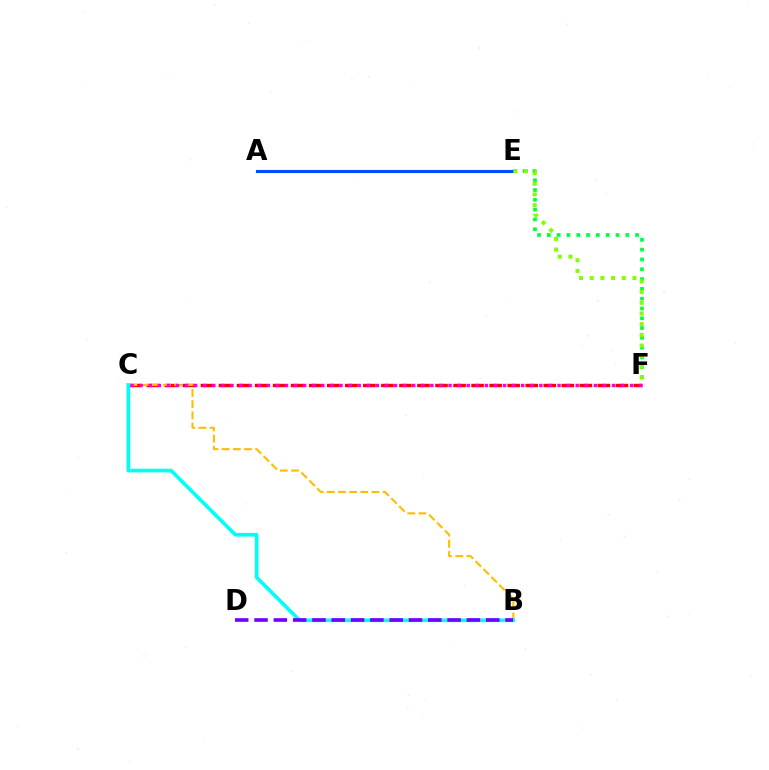{('E', 'F'): [{'color': '#00ff39', 'line_style': 'dotted', 'thickness': 2.66}, {'color': '#84ff00', 'line_style': 'dotted', 'thickness': 2.9}], ('C', 'F'): [{'color': '#ff0000', 'line_style': 'dashed', 'thickness': 2.45}, {'color': '#ff00cf', 'line_style': 'dotted', 'thickness': 2.47}], ('A', 'E'): [{'color': '#004bff', 'line_style': 'solid', 'thickness': 2.25}], ('B', 'C'): [{'color': '#ffbd00', 'line_style': 'dashed', 'thickness': 1.52}, {'color': '#00fff6', 'line_style': 'solid', 'thickness': 2.64}], ('B', 'D'): [{'color': '#7200ff', 'line_style': 'dashed', 'thickness': 2.62}]}